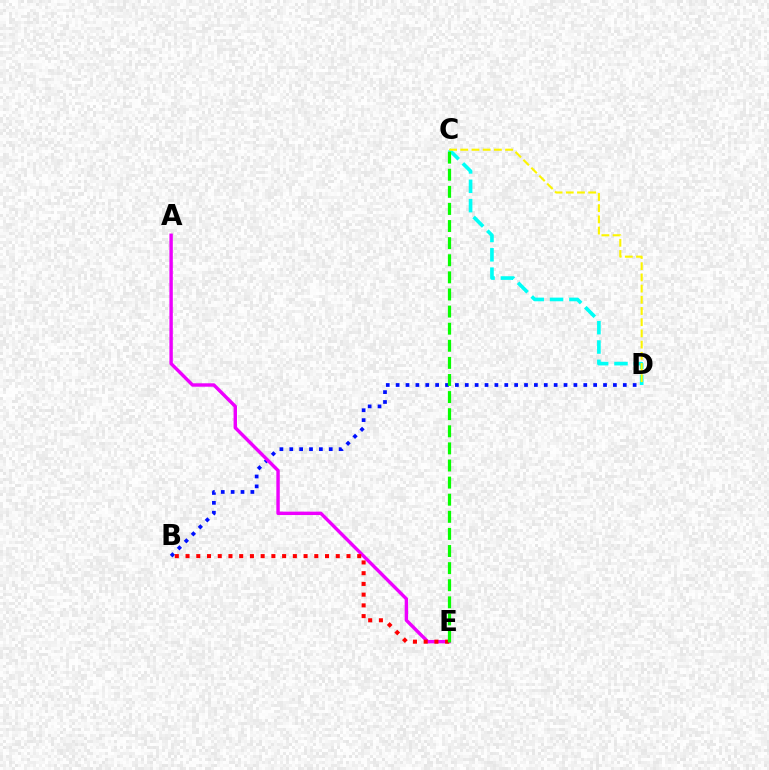{('B', 'D'): [{'color': '#0010ff', 'line_style': 'dotted', 'thickness': 2.68}], ('A', 'E'): [{'color': '#ee00ff', 'line_style': 'solid', 'thickness': 2.46}], ('C', 'D'): [{'color': '#00fff6', 'line_style': 'dashed', 'thickness': 2.63}, {'color': '#fcf500', 'line_style': 'dashed', 'thickness': 1.52}], ('B', 'E'): [{'color': '#ff0000', 'line_style': 'dotted', 'thickness': 2.92}], ('C', 'E'): [{'color': '#08ff00', 'line_style': 'dashed', 'thickness': 2.32}]}